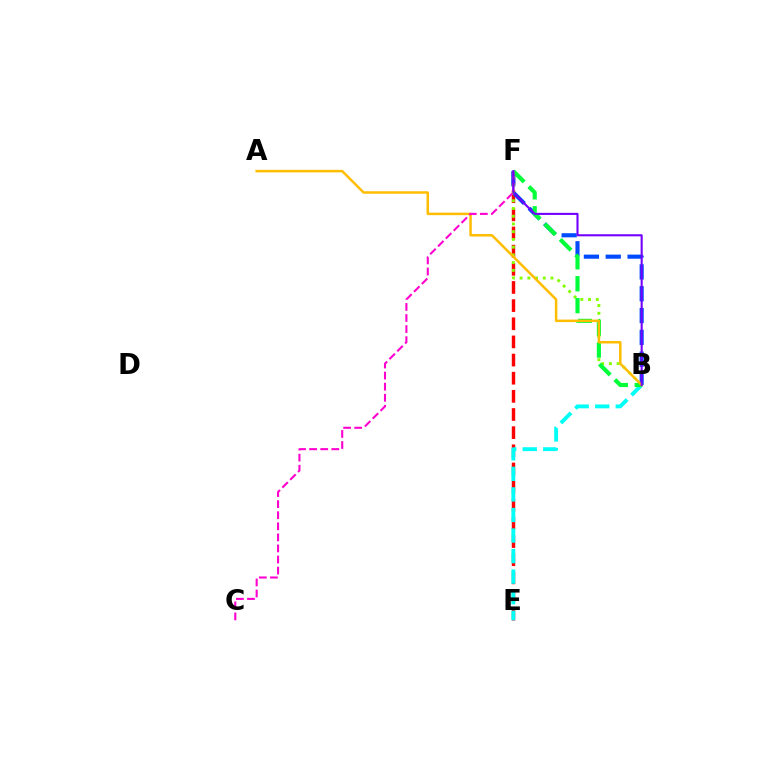{('E', 'F'): [{'color': '#ff0000', 'line_style': 'dashed', 'thickness': 2.47}], ('B', 'F'): [{'color': '#004bff', 'line_style': 'dashed', 'thickness': 2.97}, {'color': '#84ff00', 'line_style': 'dotted', 'thickness': 2.1}, {'color': '#00ff39', 'line_style': 'dashed', 'thickness': 2.98}, {'color': '#7200ff', 'line_style': 'solid', 'thickness': 1.51}], ('B', 'E'): [{'color': '#00fff6', 'line_style': 'dashed', 'thickness': 2.79}], ('A', 'B'): [{'color': '#ffbd00', 'line_style': 'solid', 'thickness': 1.79}], ('C', 'F'): [{'color': '#ff00cf', 'line_style': 'dashed', 'thickness': 1.5}]}